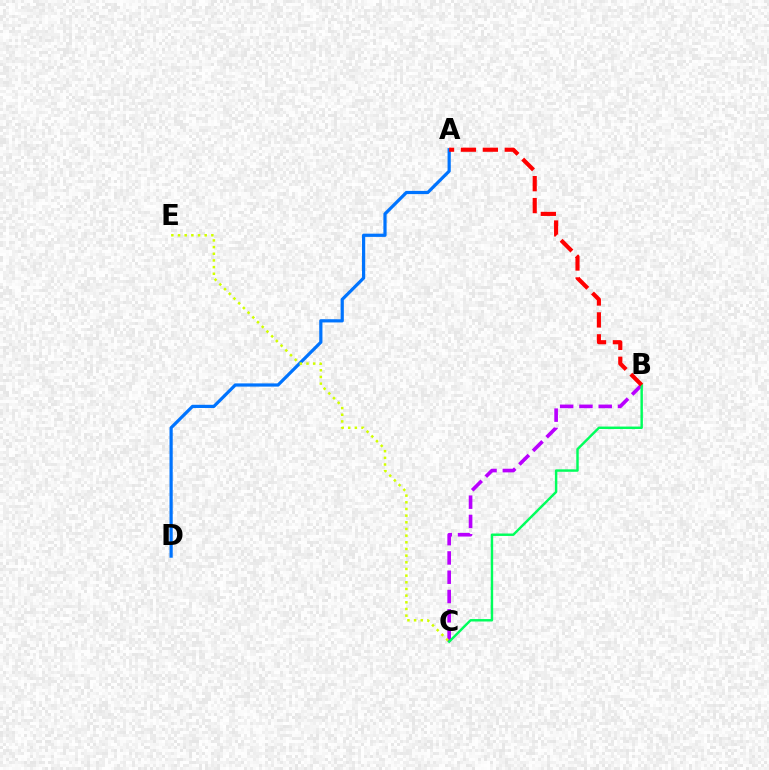{('A', 'D'): [{'color': '#0074ff', 'line_style': 'solid', 'thickness': 2.31}], ('B', 'C'): [{'color': '#b900ff', 'line_style': 'dashed', 'thickness': 2.62}, {'color': '#00ff5c', 'line_style': 'solid', 'thickness': 1.76}], ('C', 'E'): [{'color': '#d1ff00', 'line_style': 'dotted', 'thickness': 1.81}], ('A', 'B'): [{'color': '#ff0000', 'line_style': 'dashed', 'thickness': 2.98}]}